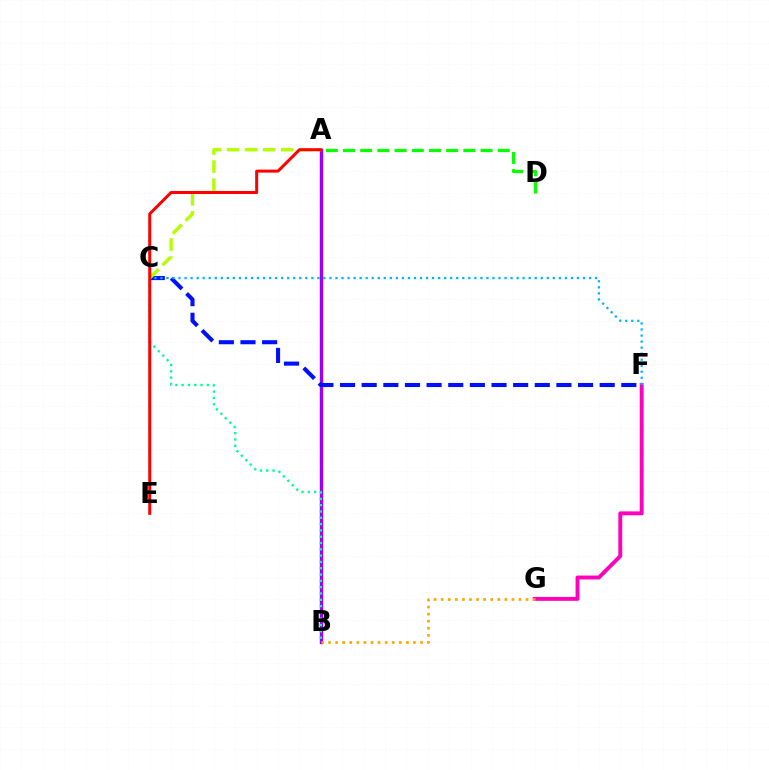{('A', 'B'): [{'color': '#9b00ff', 'line_style': 'solid', 'thickness': 2.45}], ('A', 'D'): [{'color': '#08ff00', 'line_style': 'dashed', 'thickness': 2.34}], ('F', 'G'): [{'color': '#ff00bd', 'line_style': 'solid', 'thickness': 2.8}], ('C', 'F'): [{'color': '#0010ff', 'line_style': 'dashed', 'thickness': 2.94}, {'color': '#00b5ff', 'line_style': 'dotted', 'thickness': 1.64}], ('B', 'C'): [{'color': '#00ff9d', 'line_style': 'dotted', 'thickness': 1.71}], ('A', 'C'): [{'color': '#b3ff00', 'line_style': 'dashed', 'thickness': 2.45}], ('B', 'G'): [{'color': '#ffa500', 'line_style': 'dotted', 'thickness': 1.92}], ('A', 'E'): [{'color': '#ff0000', 'line_style': 'solid', 'thickness': 2.16}]}